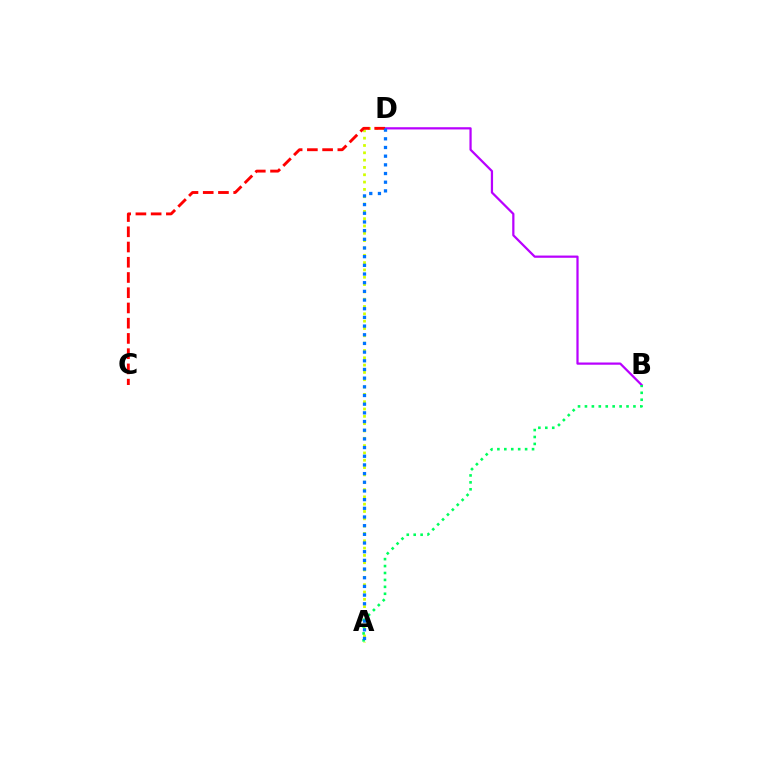{('A', 'D'): [{'color': '#d1ff00', 'line_style': 'dotted', 'thickness': 1.99}, {'color': '#0074ff', 'line_style': 'dotted', 'thickness': 2.36}], ('B', 'D'): [{'color': '#b900ff', 'line_style': 'solid', 'thickness': 1.61}], ('A', 'B'): [{'color': '#00ff5c', 'line_style': 'dotted', 'thickness': 1.88}], ('C', 'D'): [{'color': '#ff0000', 'line_style': 'dashed', 'thickness': 2.07}]}